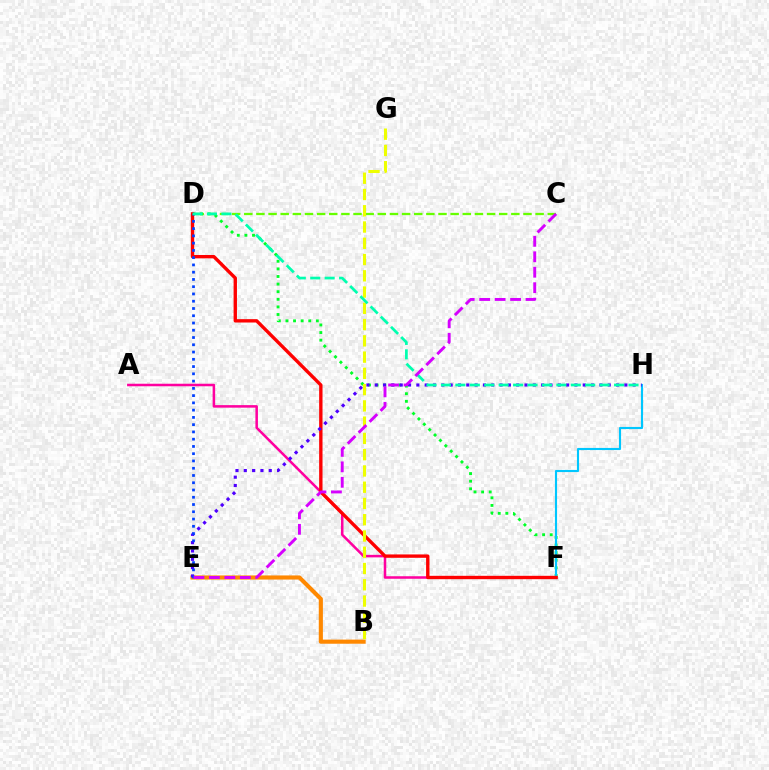{('A', 'F'): [{'color': '#ff00a0', 'line_style': 'solid', 'thickness': 1.82}], ('C', 'D'): [{'color': '#66ff00', 'line_style': 'dashed', 'thickness': 1.65}], ('D', 'F'): [{'color': '#00ff27', 'line_style': 'dotted', 'thickness': 2.07}, {'color': '#ff0000', 'line_style': 'solid', 'thickness': 2.42}], ('B', 'E'): [{'color': '#ff8800', 'line_style': 'solid', 'thickness': 2.97}], ('F', 'H'): [{'color': '#00c7ff', 'line_style': 'solid', 'thickness': 1.53}], ('E', 'H'): [{'color': '#4f00ff', 'line_style': 'dotted', 'thickness': 2.26}], ('B', 'G'): [{'color': '#eeff00', 'line_style': 'dashed', 'thickness': 2.21}], ('D', 'E'): [{'color': '#003fff', 'line_style': 'dotted', 'thickness': 1.97}], ('D', 'H'): [{'color': '#00ffaf', 'line_style': 'dashed', 'thickness': 1.96}], ('C', 'E'): [{'color': '#d600ff', 'line_style': 'dashed', 'thickness': 2.1}]}